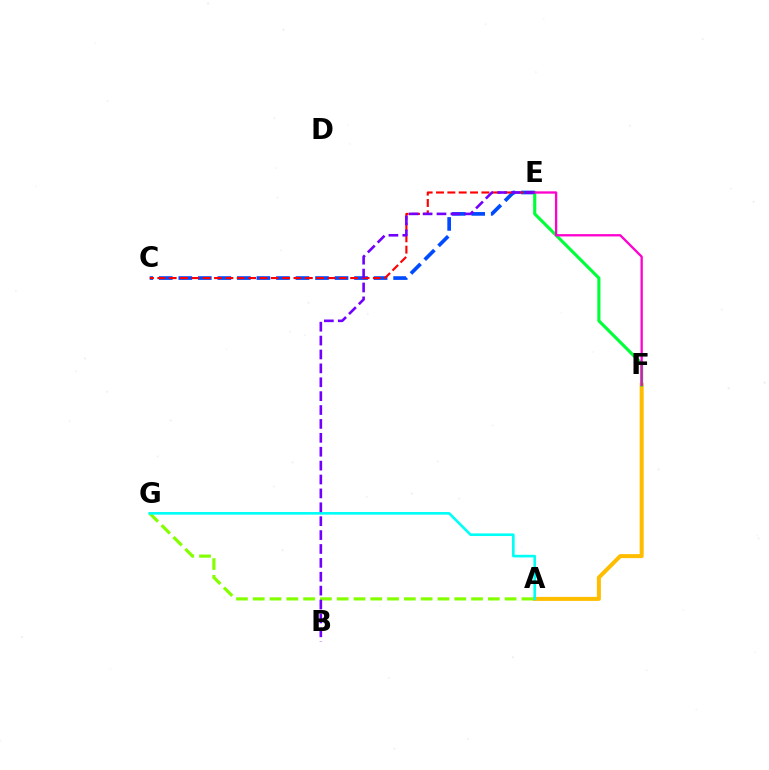{('A', 'F'): [{'color': '#ffbd00', 'line_style': 'solid', 'thickness': 2.88}], ('A', 'G'): [{'color': '#84ff00', 'line_style': 'dashed', 'thickness': 2.28}, {'color': '#00fff6', 'line_style': 'solid', 'thickness': 1.9}], ('C', 'E'): [{'color': '#004bff', 'line_style': 'dashed', 'thickness': 2.65}, {'color': '#ff0000', 'line_style': 'dashed', 'thickness': 1.54}], ('E', 'F'): [{'color': '#00ff39', 'line_style': 'solid', 'thickness': 2.25}, {'color': '#ff00cf', 'line_style': 'solid', 'thickness': 1.66}], ('B', 'E'): [{'color': '#7200ff', 'line_style': 'dashed', 'thickness': 1.89}]}